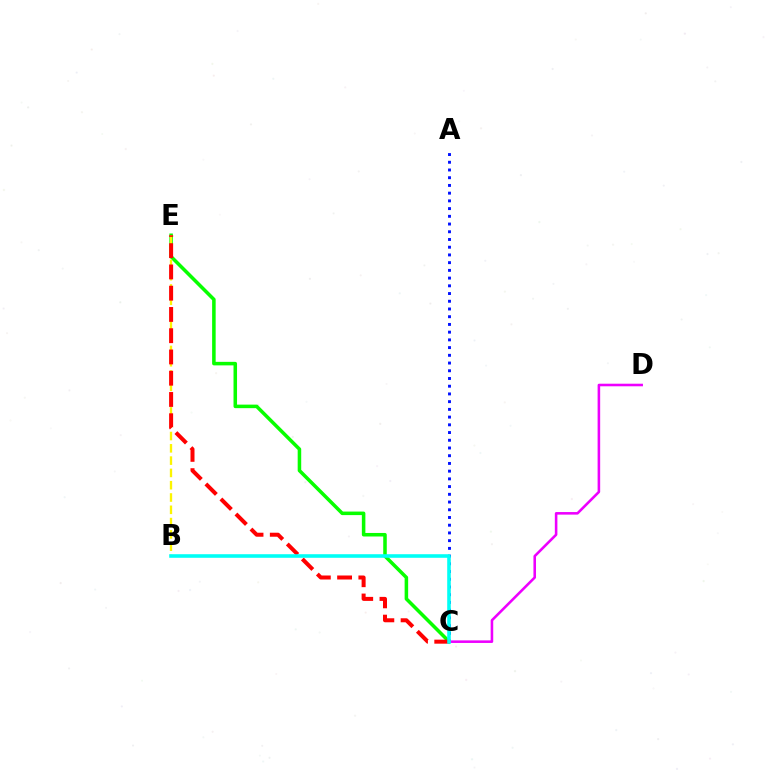{('C', 'E'): [{'color': '#08ff00', 'line_style': 'solid', 'thickness': 2.54}, {'color': '#ff0000', 'line_style': 'dashed', 'thickness': 2.89}], ('A', 'C'): [{'color': '#0010ff', 'line_style': 'dotted', 'thickness': 2.1}], ('B', 'E'): [{'color': '#fcf500', 'line_style': 'dashed', 'thickness': 1.67}], ('C', 'D'): [{'color': '#ee00ff', 'line_style': 'solid', 'thickness': 1.85}], ('B', 'C'): [{'color': '#00fff6', 'line_style': 'solid', 'thickness': 2.58}]}